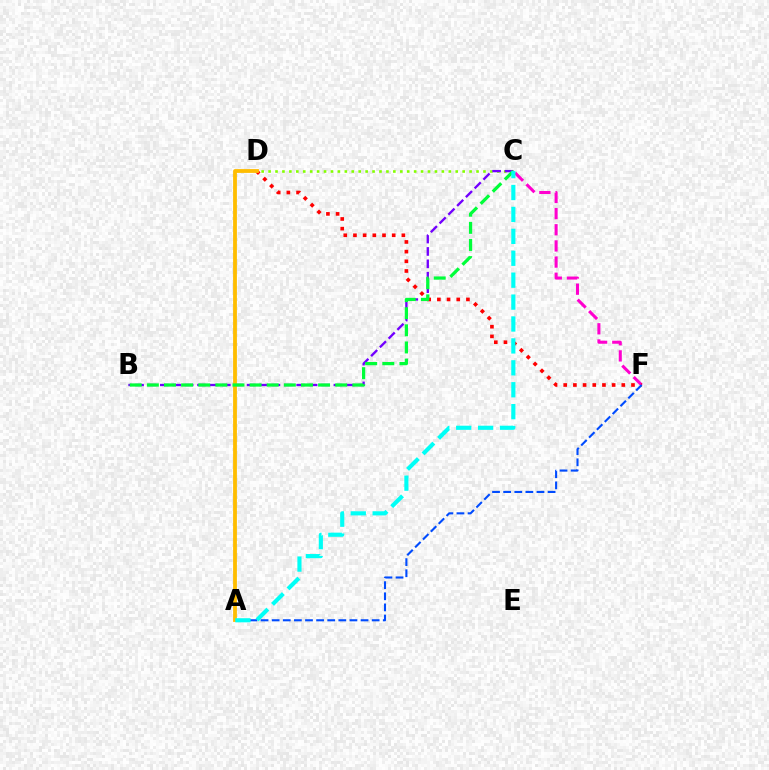{('C', 'F'): [{'color': '#ff00cf', 'line_style': 'dashed', 'thickness': 2.2}], ('D', 'F'): [{'color': '#ff0000', 'line_style': 'dotted', 'thickness': 2.63}], ('C', 'D'): [{'color': '#84ff00', 'line_style': 'dotted', 'thickness': 1.88}], ('A', 'F'): [{'color': '#004bff', 'line_style': 'dashed', 'thickness': 1.51}], ('B', 'C'): [{'color': '#7200ff', 'line_style': 'dashed', 'thickness': 1.68}, {'color': '#00ff39', 'line_style': 'dashed', 'thickness': 2.33}], ('A', 'D'): [{'color': '#ffbd00', 'line_style': 'solid', 'thickness': 2.74}], ('A', 'C'): [{'color': '#00fff6', 'line_style': 'dashed', 'thickness': 2.98}]}